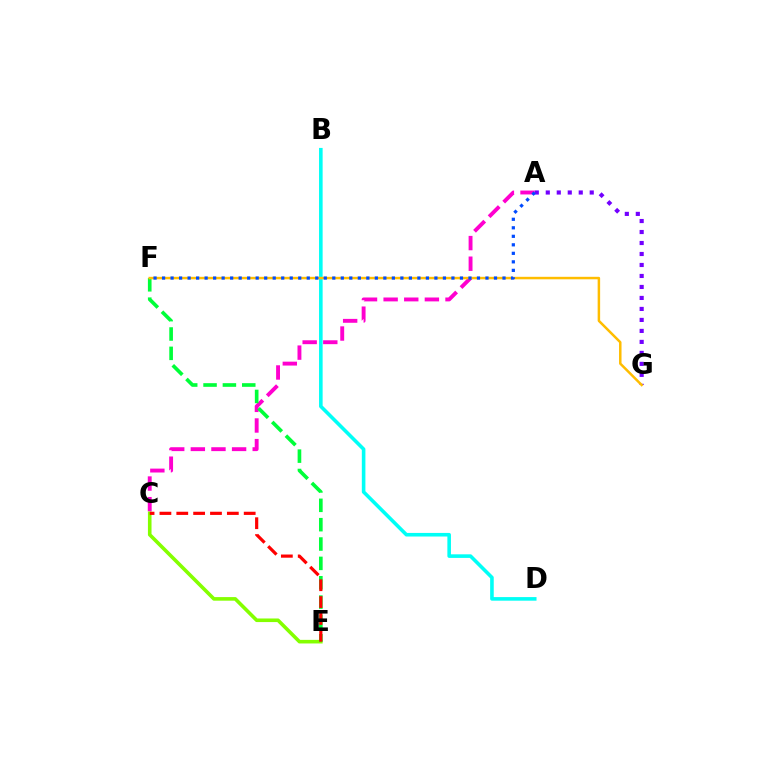{('B', 'D'): [{'color': '#00fff6', 'line_style': 'solid', 'thickness': 2.59}], ('A', 'C'): [{'color': '#ff00cf', 'line_style': 'dashed', 'thickness': 2.8}], ('C', 'E'): [{'color': '#84ff00', 'line_style': 'solid', 'thickness': 2.59}, {'color': '#ff0000', 'line_style': 'dashed', 'thickness': 2.29}], ('E', 'F'): [{'color': '#00ff39', 'line_style': 'dashed', 'thickness': 2.63}], ('A', 'G'): [{'color': '#7200ff', 'line_style': 'dotted', 'thickness': 2.99}], ('F', 'G'): [{'color': '#ffbd00', 'line_style': 'solid', 'thickness': 1.79}], ('A', 'F'): [{'color': '#004bff', 'line_style': 'dotted', 'thickness': 2.31}]}